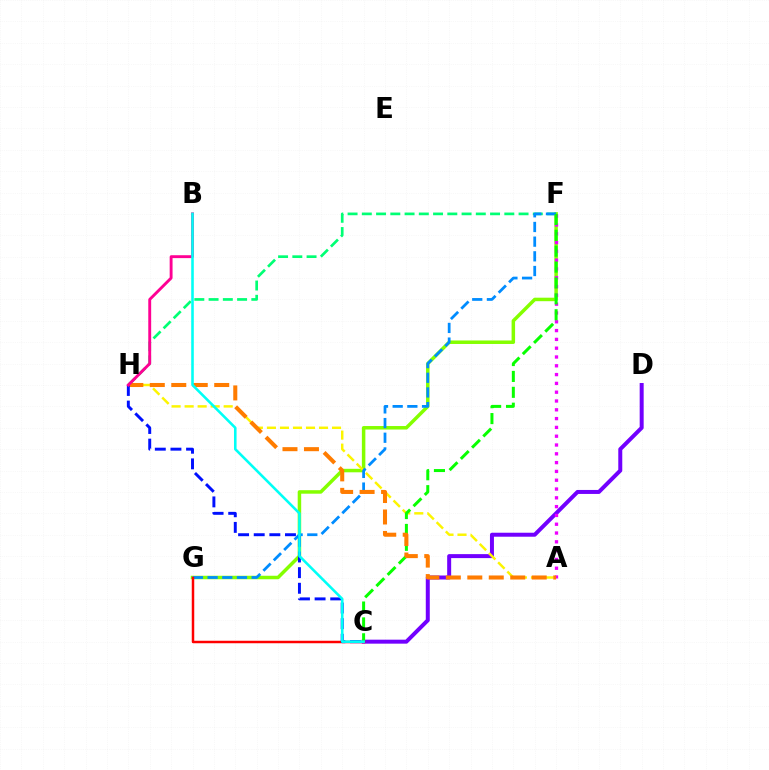{('C', 'D'): [{'color': '#7200ff', 'line_style': 'solid', 'thickness': 2.87}], ('F', 'G'): [{'color': '#84ff00', 'line_style': 'solid', 'thickness': 2.52}, {'color': '#008cff', 'line_style': 'dashed', 'thickness': 1.99}], ('F', 'H'): [{'color': '#00ff74', 'line_style': 'dashed', 'thickness': 1.94}], ('A', 'H'): [{'color': '#fcf500', 'line_style': 'dashed', 'thickness': 1.77}, {'color': '#ff7c00', 'line_style': 'dashed', 'thickness': 2.92}], ('C', 'G'): [{'color': '#ff0000', 'line_style': 'solid', 'thickness': 1.79}], ('A', 'F'): [{'color': '#ee00ff', 'line_style': 'dotted', 'thickness': 2.39}], ('C', 'F'): [{'color': '#08ff00', 'line_style': 'dashed', 'thickness': 2.16}], ('C', 'H'): [{'color': '#0010ff', 'line_style': 'dashed', 'thickness': 2.12}], ('B', 'H'): [{'color': '#ff0094', 'line_style': 'solid', 'thickness': 2.08}], ('B', 'C'): [{'color': '#00fff6', 'line_style': 'solid', 'thickness': 1.86}]}